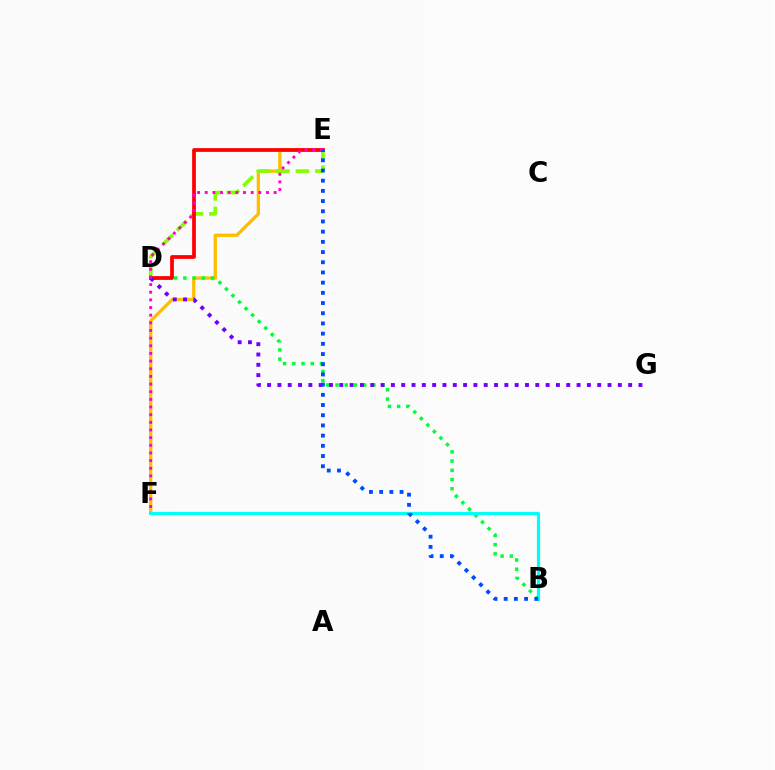{('E', 'F'): [{'color': '#ffbd00', 'line_style': 'solid', 'thickness': 2.36}, {'color': '#ff00cf', 'line_style': 'dotted', 'thickness': 2.08}], ('D', 'E'): [{'color': '#84ff00', 'line_style': 'dashed', 'thickness': 2.64}, {'color': '#ff0000', 'line_style': 'solid', 'thickness': 2.7}], ('B', 'D'): [{'color': '#00ff39', 'line_style': 'dotted', 'thickness': 2.51}], ('D', 'G'): [{'color': '#7200ff', 'line_style': 'dotted', 'thickness': 2.8}], ('B', 'F'): [{'color': '#00fff6', 'line_style': 'solid', 'thickness': 2.31}], ('B', 'E'): [{'color': '#004bff', 'line_style': 'dotted', 'thickness': 2.77}]}